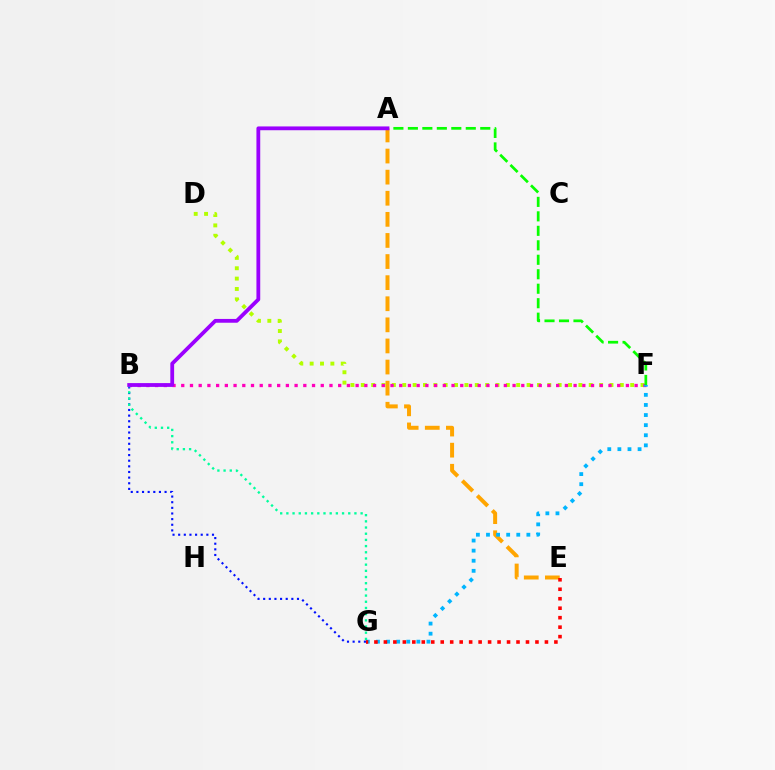{('B', 'G'): [{'color': '#0010ff', 'line_style': 'dotted', 'thickness': 1.53}, {'color': '#00ff9d', 'line_style': 'dotted', 'thickness': 1.68}], ('D', 'F'): [{'color': '#b3ff00', 'line_style': 'dotted', 'thickness': 2.82}], ('B', 'F'): [{'color': '#ff00bd', 'line_style': 'dotted', 'thickness': 2.37}], ('A', 'E'): [{'color': '#ffa500', 'line_style': 'dashed', 'thickness': 2.87}], ('F', 'G'): [{'color': '#00b5ff', 'line_style': 'dotted', 'thickness': 2.74}], ('A', 'F'): [{'color': '#08ff00', 'line_style': 'dashed', 'thickness': 1.97}], ('A', 'B'): [{'color': '#9b00ff', 'line_style': 'solid', 'thickness': 2.73}], ('E', 'G'): [{'color': '#ff0000', 'line_style': 'dotted', 'thickness': 2.57}]}